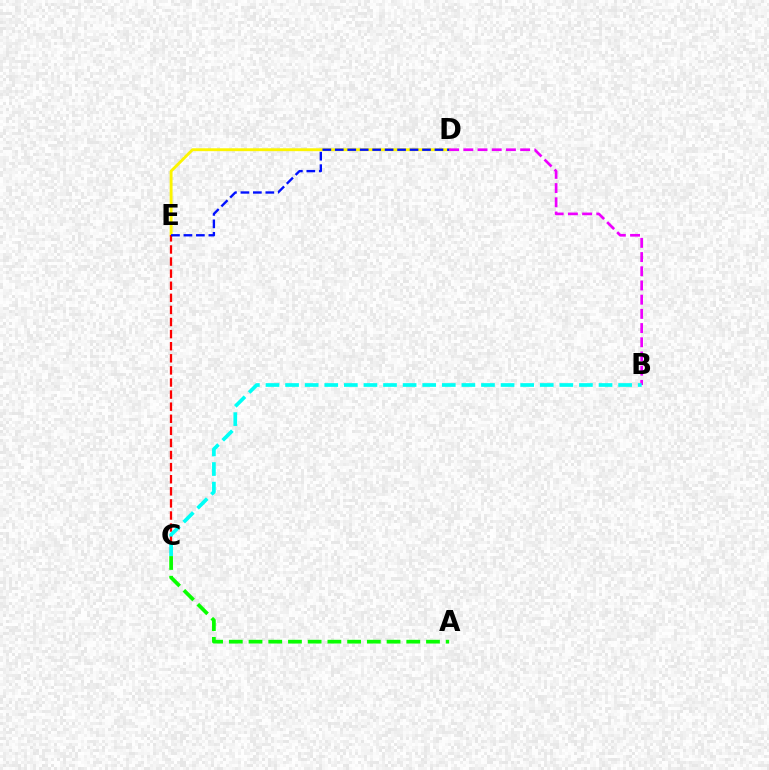{('D', 'E'): [{'color': '#fcf500', 'line_style': 'solid', 'thickness': 2.08}, {'color': '#0010ff', 'line_style': 'dashed', 'thickness': 1.69}], ('C', 'E'): [{'color': '#ff0000', 'line_style': 'dashed', 'thickness': 1.64}], ('B', 'D'): [{'color': '#ee00ff', 'line_style': 'dashed', 'thickness': 1.93}], ('B', 'C'): [{'color': '#00fff6', 'line_style': 'dashed', 'thickness': 2.66}], ('A', 'C'): [{'color': '#08ff00', 'line_style': 'dashed', 'thickness': 2.68}]}